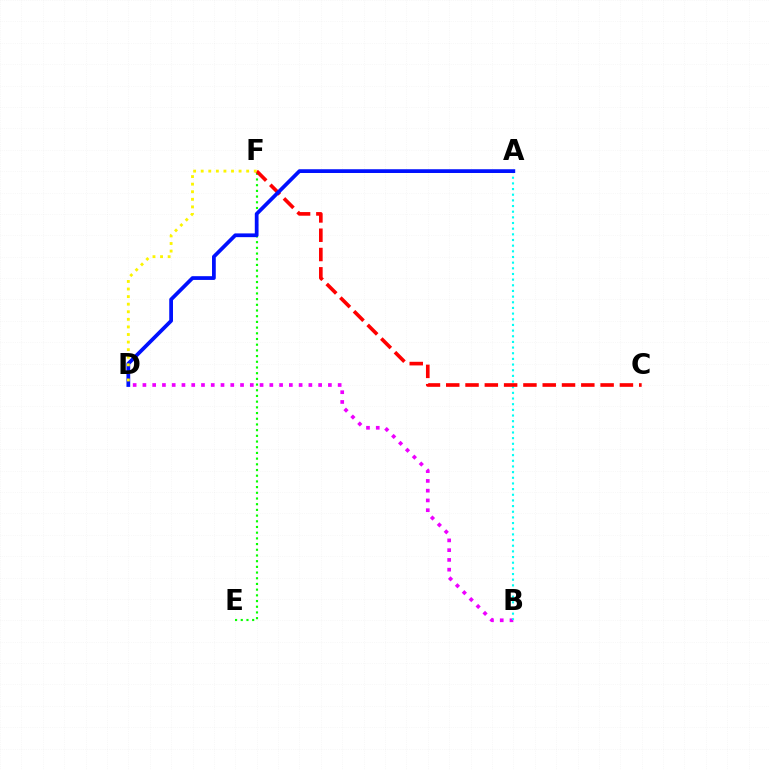{('B', 'D'): [{'color': '#ee00ff', 'line_style': 'dotted', 'thickness': 2.65}], ('A', 'B'): [{'color': '#00fff6', 'line_style': 'dotted', 'thickness': 1.54}], ('E', 'F'): [{'color': '#08ff00', 'line_style': 'dotted', 'thickness': 1.55}], ('C', 'F'): [{'color': '#ff0000', 'line_style': 'dashed', 'thickness': 2.62}], ('A', 'D'): [{'color': '#0010ff', 'line_style': 'solid', 'thickness': 2.7}], ('D', 'F'): [{'color': '#fcf500', 'line_style': 'dotted', 'thickness': 2.06}]}